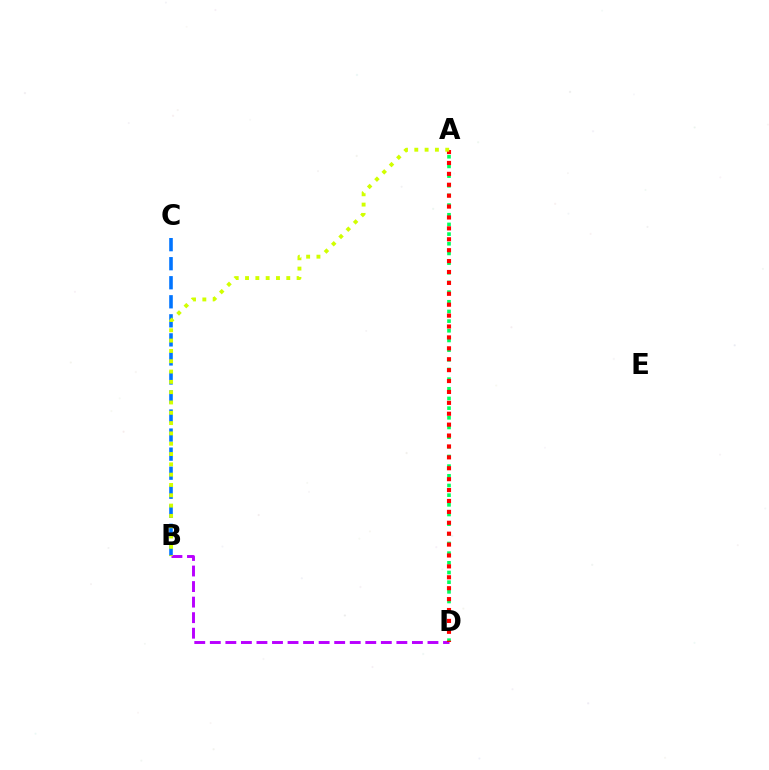{('B', 'C'): [{'color': '#0074ff', 'line_style': 'dashed', 'thickness': 2.59}], ('B', 'D'): [{'color': '#b900ff', 'line_style': 'dashed', 'thickness': 2.11}], ('A', 'D'): [{'color': '#00ff5c', 'line_style': 'dotted', 'thickness': 2.63}, {'color': '#ff0000', 'line_style': 'dotted', 'thickness': 2.96}], ('A', 'B'): [{'color': '#d1ff00', 'line_style': 'dotted', 'thickness': 2.8}]}